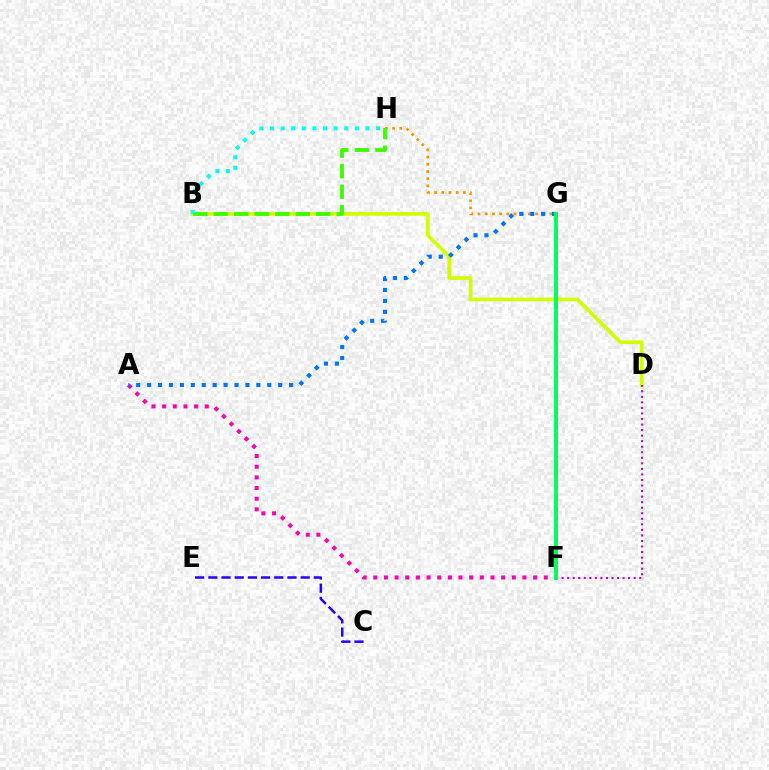{('F', 'G'): [{'color': '#ff0000', 'line_style': 'dotted', 'thickness': 2.05}, {'color': '#00ff5c', 'line_style': 'solid', 'thickness': 2.79}], ('B', 'D'): [{'color': '#d1ff00', 'line_style': 'solid', 'thickness': 2.67}], ('G', 'H'): [{'color': '#ff9400', 'line_style': 'dotted', 'thickness': 1.96}], ('C', 'E'): [{'color': '#2500ff', 'line_style': 'dashed', 'thickness': 1.79}], ('A', 'F'): [{'color': '#ff00ac', 'line_style': 'dotted', 'thickness': 2.89}], ('D', 'F'): [{'color': '#b900ff', 'line_style': 'dotted', 'thickness': 1.51}], ('A', 'G'): [{'color': '#0074ff', 'line_style': 'dotted', 'thickness': 2.97}], ('B', 'H'): [{'color': '#3dff00', 'line_style': 'dashed', 'thickness': 2.79}, {'color': '#00fff6', 'line_style': 'dotted', 'thickness': 2.88}]}